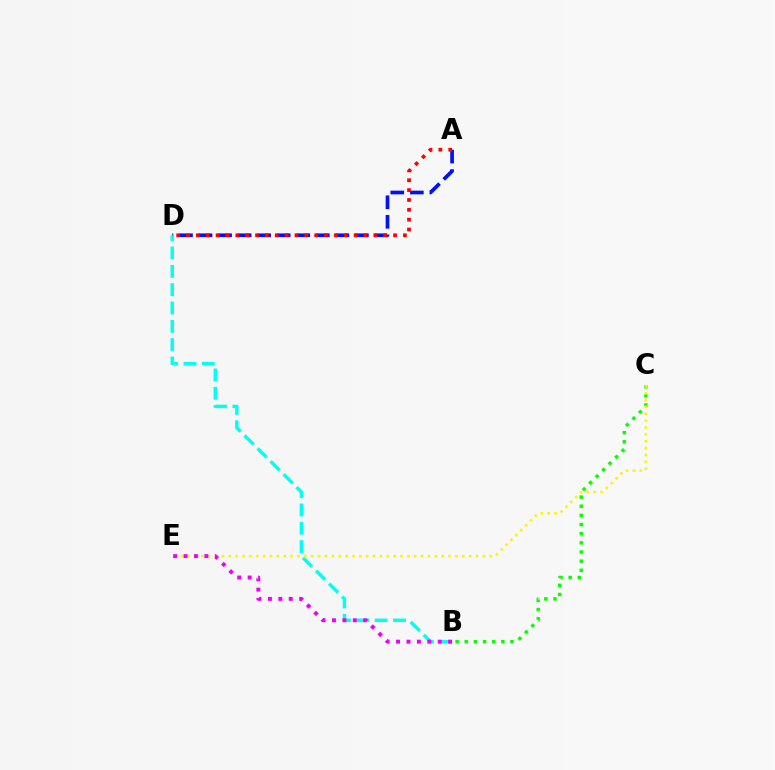{('B', 'C'): [{'color': '#08ff00', 'line_style': 'dotted', 'thickness': 2.49}], ('A', 'D'): [{'color': '#0010ff', 'line_style': 'dashed', 'thickness': 2.66}, {'color': '#ff0000', 'line_style': 'dotted', 'thickness': 2.68}], ('B', 'D'): [{'color': '#00fff6', 'line_style': 'dashed', 'thickness': 2.49}], ('C', 'E'): [{'color': '#fcf500', 'line_style': 'dotted', 'thickness': 1.87}], ('B', 'E'): [{'color': '#ee00ff', 'line_style': 'dotted', 'thickness': 2.83}]}